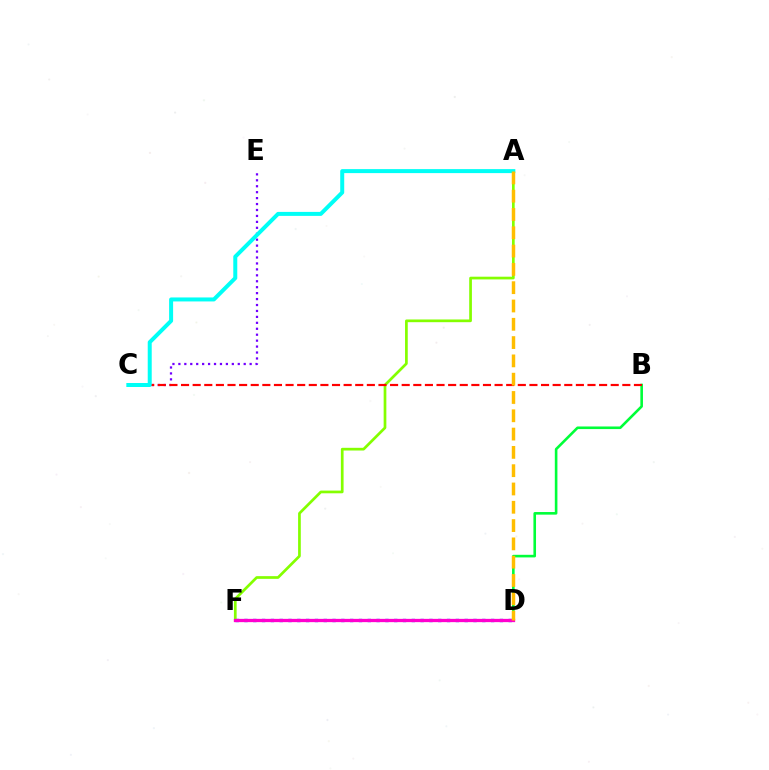{('D', 'F'): [{'color': '#004bff', 'line_style': 'dotted', 'thickness': 2.39}, {'color': '#ff00cf', 'line_style': 'solid', 'thickness': 2.36}], ('B', 'D'): [{'color': '#00ff39', 'line_style': 'solid', 'thickness': 1.87}], ('C', 'E'): [{'color': '#7200ff', 'line_style': 'dotted', 'thickness': 1.61}], ('A', 'F'): [{'color': '#84ff00', 'line_style': 'solid', 'thickness': 1.95}], ('B', 'C'): [{'color': '#ff0000', 'line_style': 'dashed', 'thickness': 1.58}], ('A', 'C'): [{'color': '#00fff6', 'line_style': 'solid', 'thickness': 2.87}], ('A', 'D'): [{'color': '#ffbd00', 'line_style': 'dashed', 'thickness': 2.49}]}